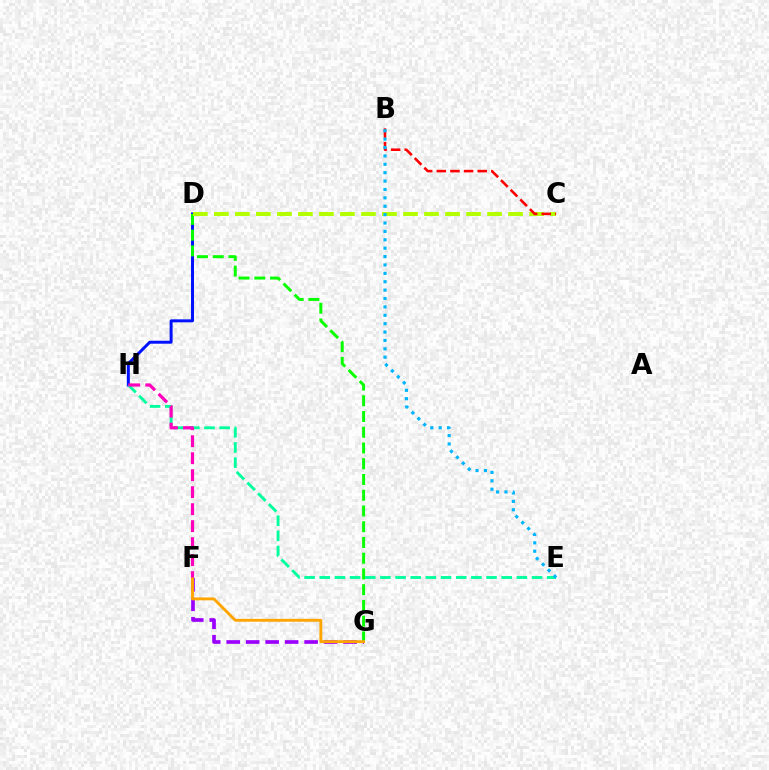{('D', 'H'): [{'color': '#0010ff', 'line_style': 'solid', 'thickness': 2.14}], ('F', 'G'): [{'color': '#9b00ff', 'line_style': 'dashed', 'thickness': 2.65}, {'color': '#ffa500', 'line_style': 'solid', 'thickness': 2.08}], ('D', 'G'): [{'color': '#08ff00', 'line_style': 'dashed', 'thickness': 2.14}], ('E', 'H'): [{'color': '#00ff9d', 'line_style': 'dashed', 'thickness': 2.06}], ('C', 'D'): [{'color': '#b3ff00', 'line_style': 'dashed', 'thickness': 2.85}], ('B', 'C'): [{'color': '#ff0000', 'line_style': 'dashed', 'thickness': 1.85}], ('B', 'E'): [{'color': '#00b5ff', 'line_style': 'dotted', 'thickness': 2.28}], ('F', 'H'): [{'color': '#ff00bd', 'line_style': 'dashed', 'thickness': 2.31}]}